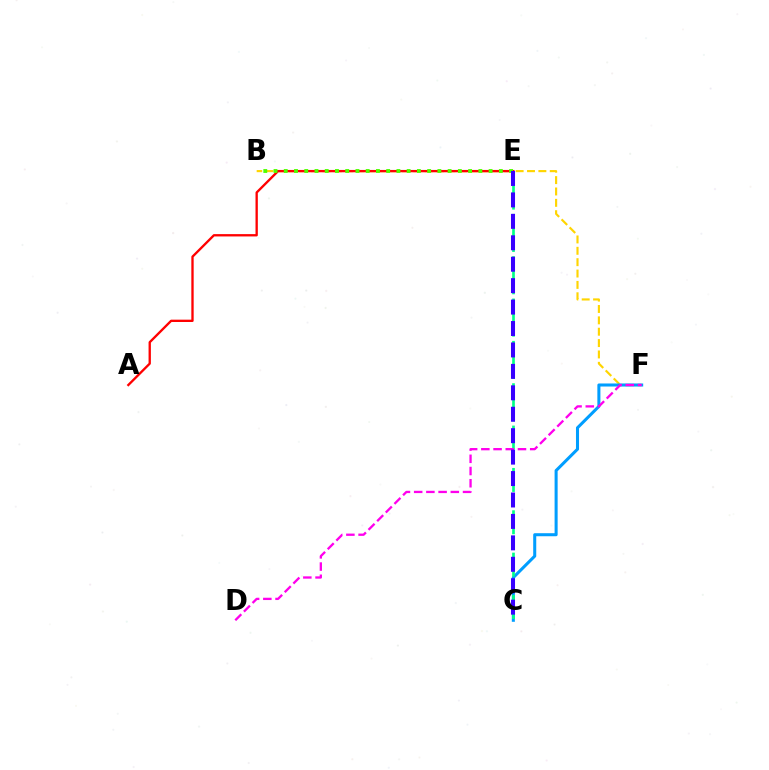{('B', 'F'): [{'color': '#ffd500', 'line_style': 'dashed', 'thickness': 1.54}], ('A', 'E'): [{'color': '#ff0000', 'line_style': 'solid', 'thickness': 1.68}], ('B', 'E'): [{'color': '#4fff00', 'line_style': 'dotted', 'thickness': 2.78}], ('C', 'F'): [{'color': '#009eff', 'line_style': 'solid', 'thickness': 2.19}], ('C', 'E'): [{'color': '#00ff86', 'line_style': 'dashed', 'thickness': 1.92}, {'color': '#3700ff', 'line_style': 'dashed', 'thickness': 2.91}], ('D', 'F'): [{'color': '#ff00ed', 'line_style': 'dashed', 'thickness': 1.66}]}